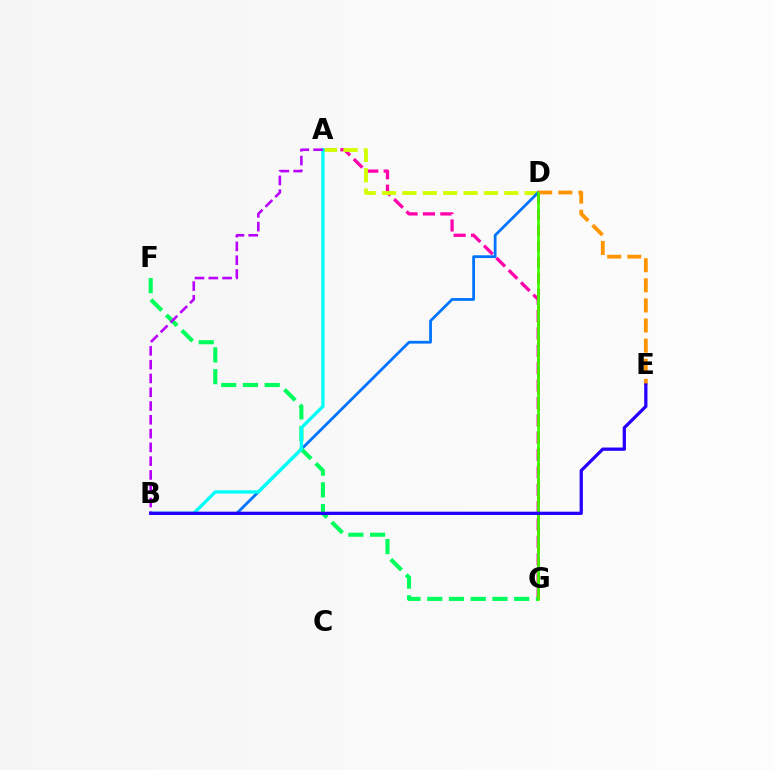{('A', 'G'): [{'color': '#ff00ac', 'line_style': 'dashed', 'thickness': 2.36}], ('A', 'D'): [{'color': '#d1ff00', 'line_style': 'dashed', 'thickness': 2.77}], ('B', 'D'): [{'color': '#0074ff', 'line_style': 'solid', 'thickness': 2.0}], ('F', 'G'): [{'color': '#00ff5c', 'line_style': 'dashed', 'thickness': 2.95}], ('D', 'G'): [{'color': '#ff0000', 'line_style': 'dashed', 'thickness': 2.16}, {'color': '#3dff00', 'line_style': 'solid', 'thickness': 1.95}], ('D', 'E'): [{'color': '#ff9400', 'line_style': 'dashed', 'thickness': 2.73}], ('A', 'B'): [{'color': '#00fff6', 'line_style': 'solid', 'thickness': 2.38}, {'color': '#b900ff', 'line_style': 'dashed', 'thickness': 1.87}], ('B', 'E'): [{'color': '#2500ff', 'line_style': 'solid', 'thickness': 2.35}]}